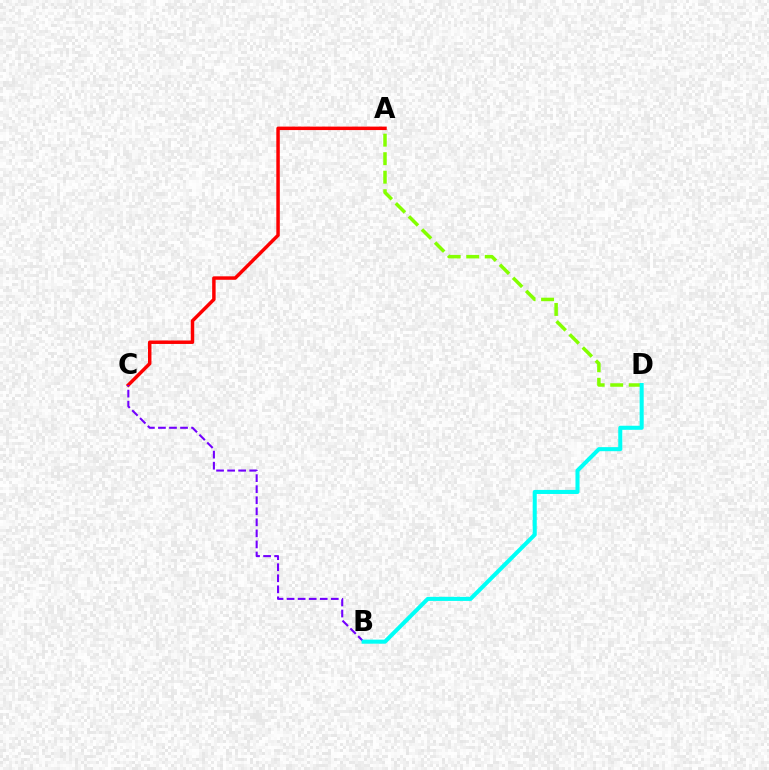{('A', 'C'): [{'color': '#ff0000', 'line_style': 'solid', 'thickness': 2.49}], ('A', 'D'): [{'color': '#84ff00', 'line_style': 'dashed', 'thickness': 2.52}], ('B', 'C'): [{'color': '#7200ff', 'line_style': 'dashed', 'thickness': 1.5}], ('B', 'D'): [{'color': '#00fff6', 'line_style': 'solid', 'thickness': 2.92}]}